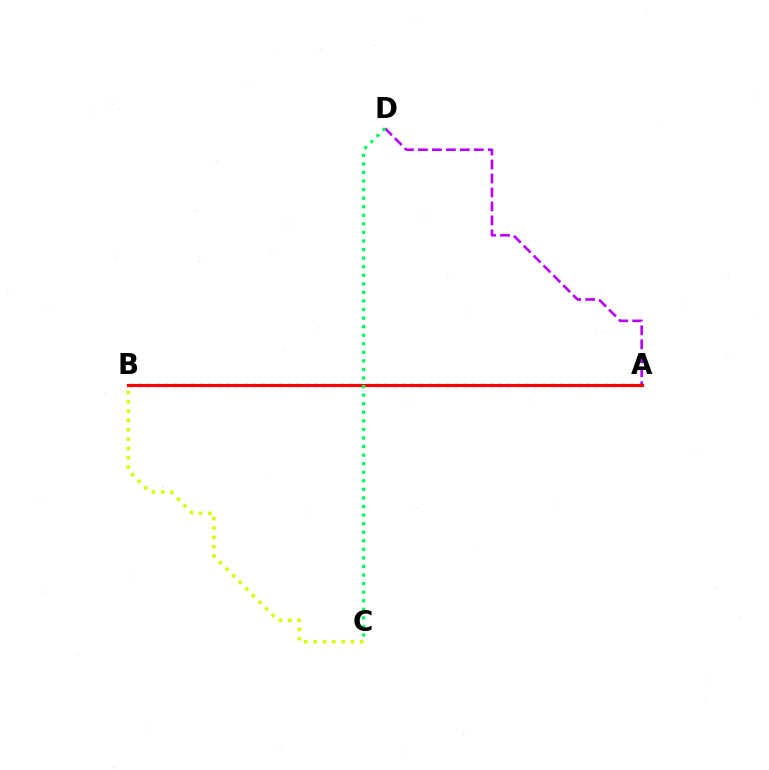{('A', 'D'): [{'color': '#b900ff', 'line_style': 'dashed', 'thickness': 1.9}], ('B', 'C'): [{'color': '#d1ff00', 'line_style': 'dotted', 'thickness': 2.54}], ('A', 'B'): [{'color': '#0074ff', 'line_style': 'dotted', 'thickness': 2.39}, {'color': '#ff0000', 'line_style': 'solid', 'thickness': 2.25}], ('C', 'D'): [{'color': '#00ff5c', 'line_style': 'dotted', 'thickness': 2.33}]}